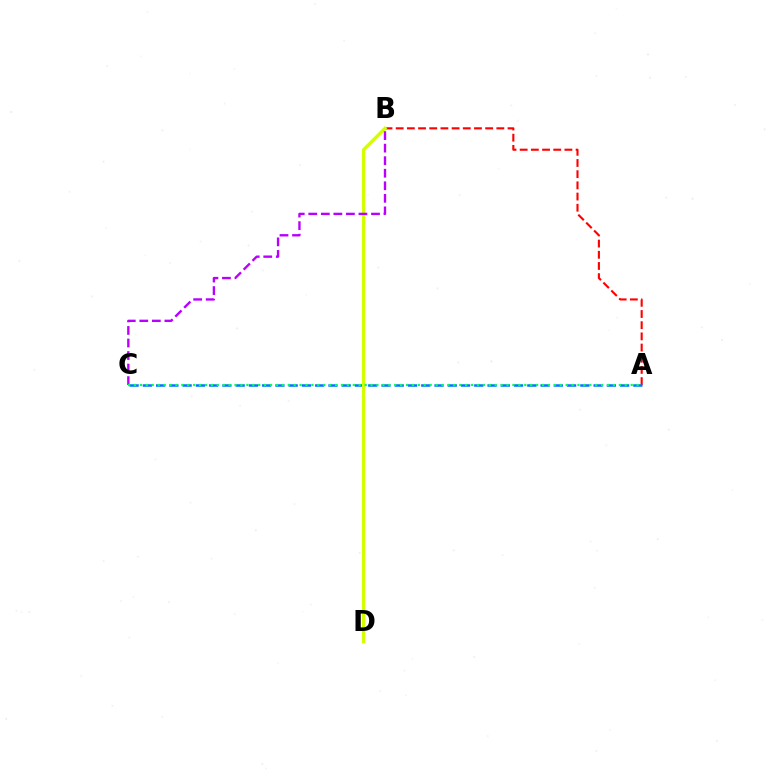{('A', 'B'): [{'color': '#ff0000', 'line_style': 'dashed', 'thickness': 1.52}], ('A', 'C'): [{'color': '#0074ff', 'line_style': 'dashed', 'thickness': 1.8}, {'color': '#00ff5c', 'line_style': 'dotted', 'thickness': 1.61}], ('B', 'D'): [{'color': '#d1ff00', 'line_style': 'solid', 'thickness': 2.36}], ('B', 'C'): [{'color': '#b900ff', 'line_style': 'dashed', 'thickness': 1.7}]}